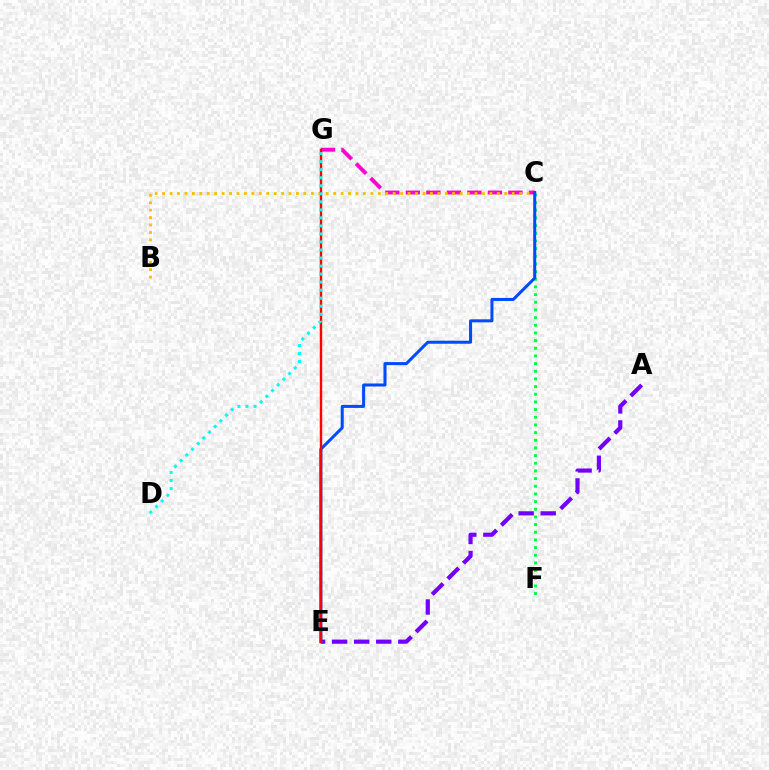{('C', 'F'): [{'color': '#00ff39', 'line_style': 'dotted', 'thickness': 2.08}], ('E', 'G'): [{'color': '#84ff00', 'line_style': 'dotted', 'thickness': 1.59}, {'color': '#ff0000', 'line_style': 'solid', 'thickness': 1.72}], ('A', 'E'): [{'color': '#7200ff', 'line_style': 'dashed', 'thickness': 3.0}], ('C', 'G'): [{'color': '#ff00cf', 'line_style': 'dashed', 'thickness': 2.79}], ('B', 'C'): [{'color': '#ffbd00', 'line_style': 'dotted', 'thickness': 2.02}], ('C', 'E'): [{'color': '#004bff', 'line_style': 'solid', 'thickness': 2.18}], ('D', 'G'): [{'color': '#00fff6', 'line_style': 'dotted', 'thickness': 2.18}]}